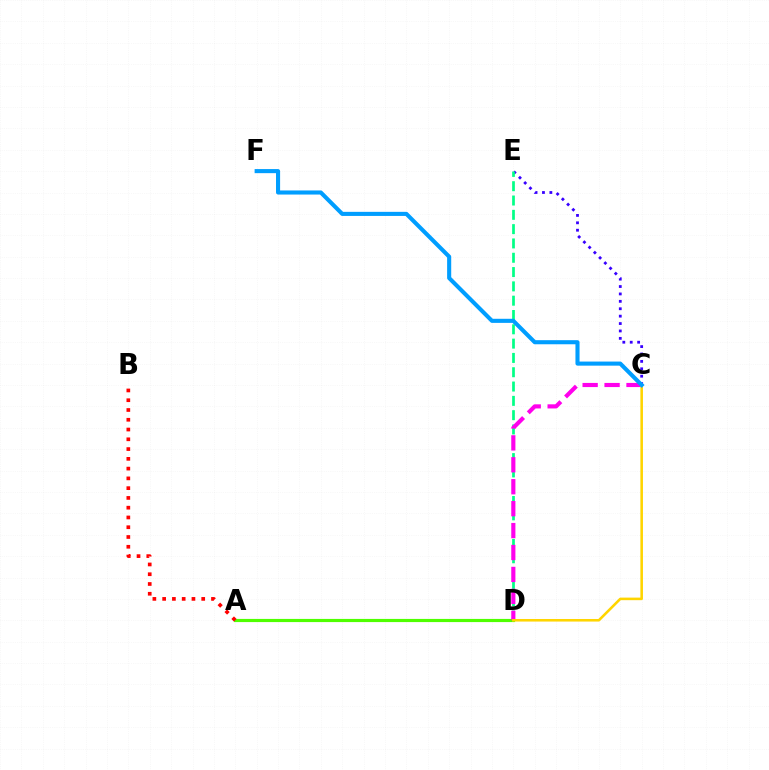{('A', 'D'): [{'color': '#4fff00', 'line_style': 'solid', 'thickness': 2.28}], ('A', 'B'): [{'color': '#ff0000', 'line_style': 'dotted', 'thickness': 2.65}], ('C', 'E'): [{'color': '#3700ff', 'line_style': 'dotted', 'thickness': 2.01}], ('D', 'E'): [{'color': '#00ff86', 'line_style': 'dashed', 'thickness': 1.94}], ('C', 'D'): [{'color': '#ff00ed', 'line_style': 'dashed', 'thickness': 2.98}, {'color': '#ffd500', 'line_style': 'solid', 'thickness': 1.85}], ('C', 'F'): [{'color': '#009eff', 'line_style': 'solid', 'thickness': 2.94}]}